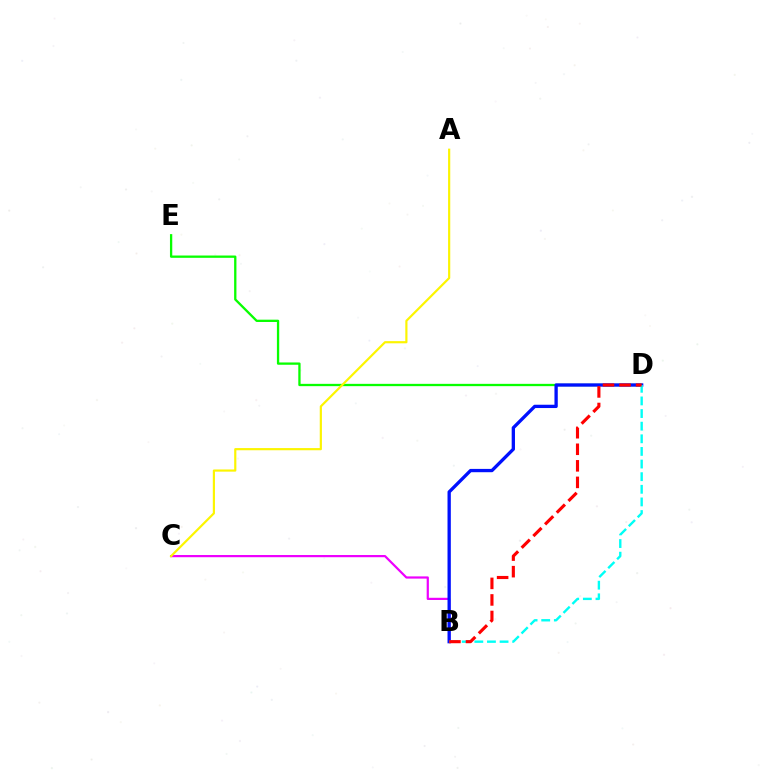{('D', 'E'): [{'color': '#08ff00', 'line_style': 'solid', 'thickness': 1.66}], ('B', 'C'): [{'color': '#ee00ff', 'line_style': 'solid', 'thickness': 1.59}], ('B', 'D'): [{'color': '#0010ff', 'line_style': 'solid', 'thickness': 2.38}, {'color': '#00fff6', 'line_style': 'dashed', 'thickness': 1.71}, {'color': '#ff0000', 'line_style': 'dashed', 'thickness': 2.25}], ('A', 'C'): [{'color': '#fcf500', 'line_style': 'solid', 'thickness': 1.57}]}